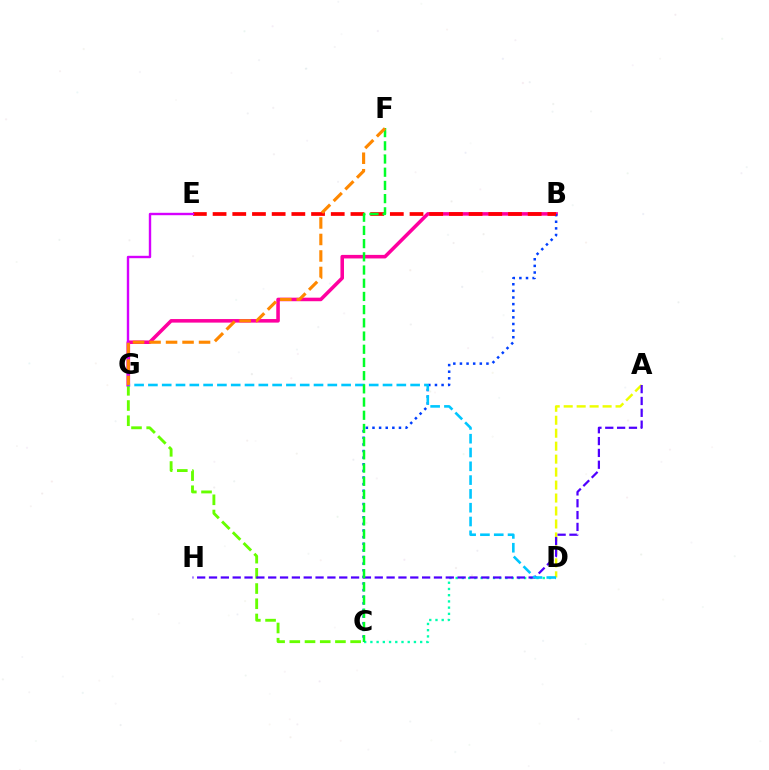{('B', 'G'): [{'color': '#ff00a0', 'line_style': 'solid', 'thickness': 2.56}], ('A', 'D'): [{'color': '#eeff00', 'line_style': 'dashed', 'thickness': 1.76}], ('C', 'G'): [{'color': '#66ff00', 'line_style': 'dashed', 'thickness': 2.07}], ('C', 'D'): [{'color': '#00ffaf', 'line_style': 'dotted', 'thickness': 1.69}], ('B', 'C'): [{'color': '#003fff', 'line_style': 'dotted', 'thickness': 1.8}], ('A', 'H'): [{'color': '#4f00ff', 'line_style': 'dashed', 'thickness': 1.61}], ('D', 'G'): [{'color': '#00c7ff', 'line_style': 'dashed', 'thickness': 1.87}], ('B', 'E'): [{'color': '#ff0000', 'line_style': 'dashed', 'thickness': 2.68}], ('C', 'F'): [{'color': '#00ff27', 'line_style': 'dashed', 'thickness': 1.79}], ('E', 'G'): [{'color': '#d600ff', 'line_style': 'solid', 'thickness': 1.72}], ('F', 'G'): [{'color': '#ff8800', 'line_style': 'dashed', 'thickness': 2.24}]}